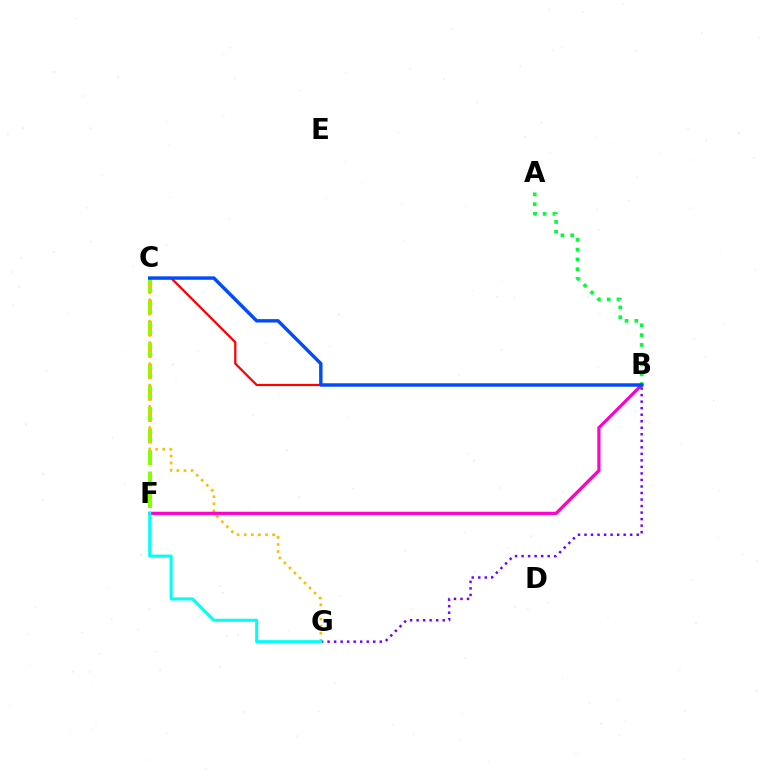{('A', 'B'): [{'color': '#00ff39', 'line_style': 'dotted', 'thickness': 2.66}], ('C', 'F'): [{'color': '#84ff00', 'line_style': 'dashed', 'thickness': 2.92}], ('B', 'C'): [{'color': '#ff0000', 'line_style': 'solid', 'thickness': 1.61}, {'color': '#004bff', 'line_style': 'solid', 'thickness': 2.46}], ('C', 'G'): [{'color': '#ffbd00', 'line_style': 'dotted', 'thickness': 1.93}], ('B', 'F'): [{'color': '#ff00cf', 'line_style': 'solid', 'thickness': 2.31}], ('B', 'G'): [{'color': '#7200ff', 'line_style': 'dotted', 'thickness': 1.77}], ('F', 'G'): [{'color': '#00fff6', 'line_style': 'solid', 'thickness': 2.18}]}